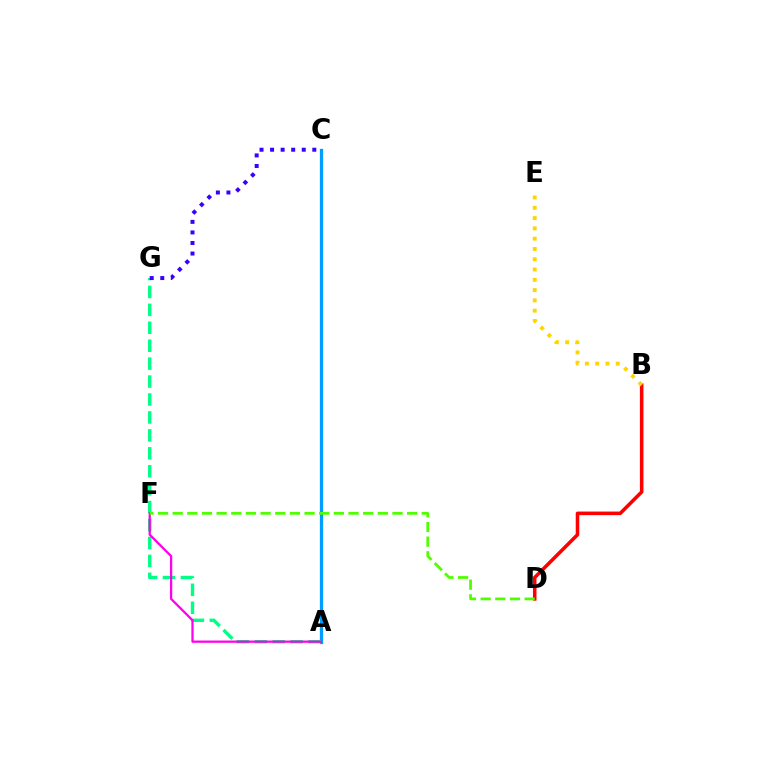{('A', 'C'): [{'color': '#009eff', 'line_style': 'solid', 'thickness': 2.35}], ('A', 'G'): [{'color': '#00ff86', 'line_style': 'dashed', 'thickness': 2.44}], ('A', 'F'): [{'color': '#ff00ed', 'line_style': 'solid', 'thickness': 1.63}], ('B', 'D'): [{'color': '#ff0000', 'line_style': 'solid', 'thickness': 2.55}], ('D', 'F'): [{'color': '#4fff00', 'line_style': 'dashed', 'thickness': 1.99}], ('B', 'E'): [{'color': '#ffd500', 'line_style': 'dotted', 'thickness': 2.79}], ('C', 'G'): [{'color': '#3700ff', 'line_style': 'dotted', 'thickness': 2.87}]}